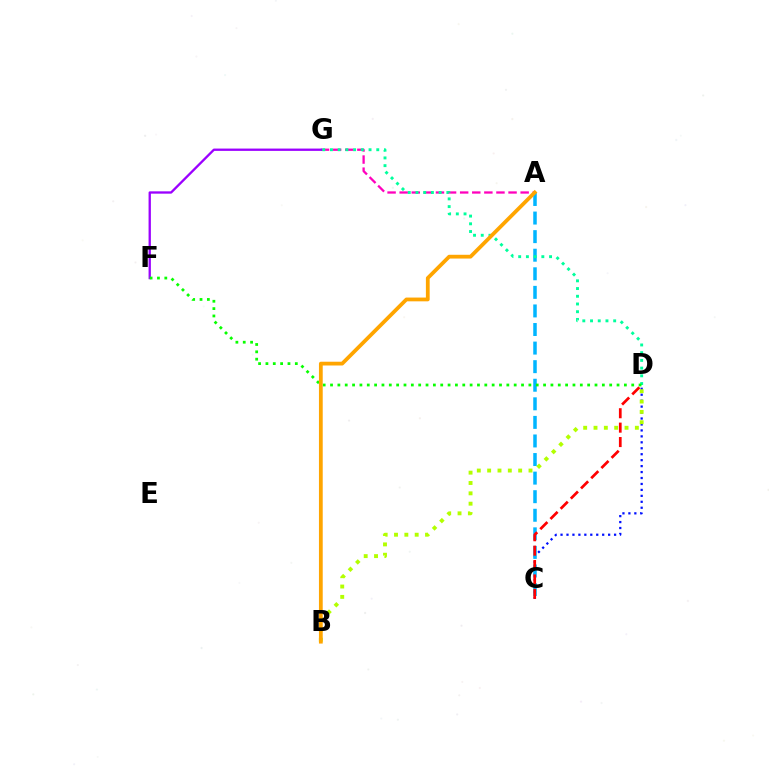{('C', 'D'): [{'color': '#0010ff', 'line_style': 'dotted', 'thickness': 1.62}, {'color': '#ff0000', 'line_style': 'dashed', 'thickness': 1.96}], ('A', 'C'): [{'color': '#00b5ff', 'line_style': 'dashed', 'thickness': 2.52}], ('A', 'G'): [{'color': '#ff00bd', 'line_style': 'dashed', 'thickness': 1.64}], ('F', 'G'): [{'color': '#9b00ff', 'line_style': 'solid', 'thickness': 1.67}], ('D', 'G'): [{'color': '#00ff9d', 'line_style': 'dotted', 'thickness': 2.1}], ('D', 'F'): [{'color': '#08ff00', 'line_style': 'dotted', 'thickness': 2.0}], ('B', 'D'): [{'color': '#b3ff00', 'line_style': 'dotted', 'thickness': 2.81}], ('A', 'B'): [{'color': '#ffa500', 'line_style': 'solid', 'thickness': 2.72}]}